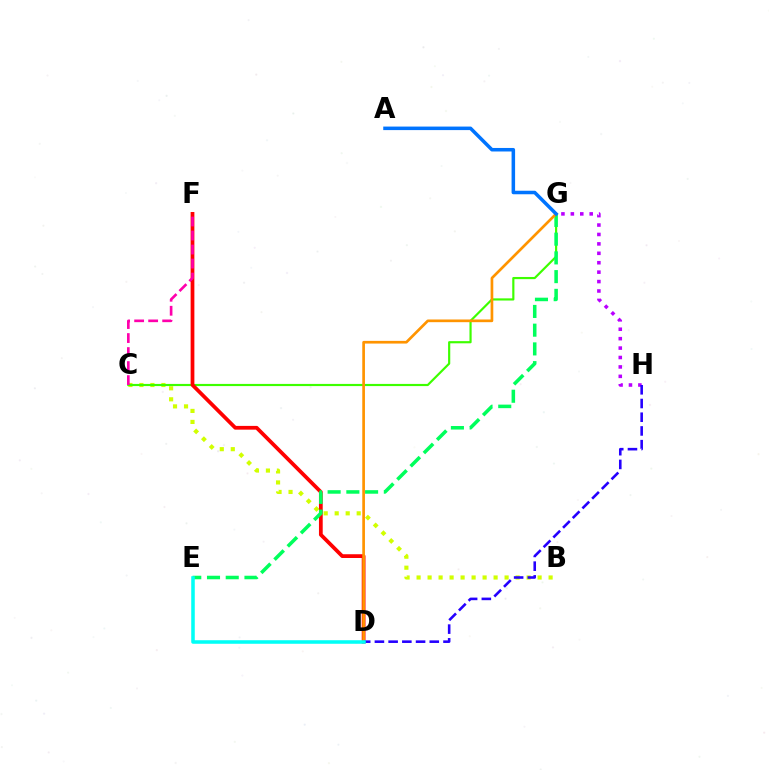{('B', 'C'): [{'color': '#d1ff00', 'line_style': 'dotted', 'thickness': 2.99}], ('C', 'G'): [{'color': '#3dff00', 'line_style': 'solid', 'thickness': 1.56}], ('D', 'F'): [{'color': '#ff0000', 'line_style': 'solid', 'thickness': 2.7}], ('G', 'H'): [{'color': '#b900ff', 'line_style': 'dotted', 'thickness': 2.56}], ('E', 'G'): [{'color': '#00ff5c', 'line_style': 'dashed', 'thickness': 2.54}], ('D', 'G'): [{'color': '#ff9400', 'line_style': 'solid', 'thickness': 1.93}], ('D', 'H'): [{'color': '#2500ff', 'line_style': 'dashed', 'thickness': 1.86}], ('C', 'F'): [{'color': '#ff00ac', 'line_style': 'dashed', 'thickness': 1.9}], ('A', 'G'): [{'color': '#0074ff', 'line_style': 'solid', 'thickness': 2.54}], ('D', 'E'): [{'color': '#00fff6', 'line_style': 'solid', 'thickness': 2.55}]}